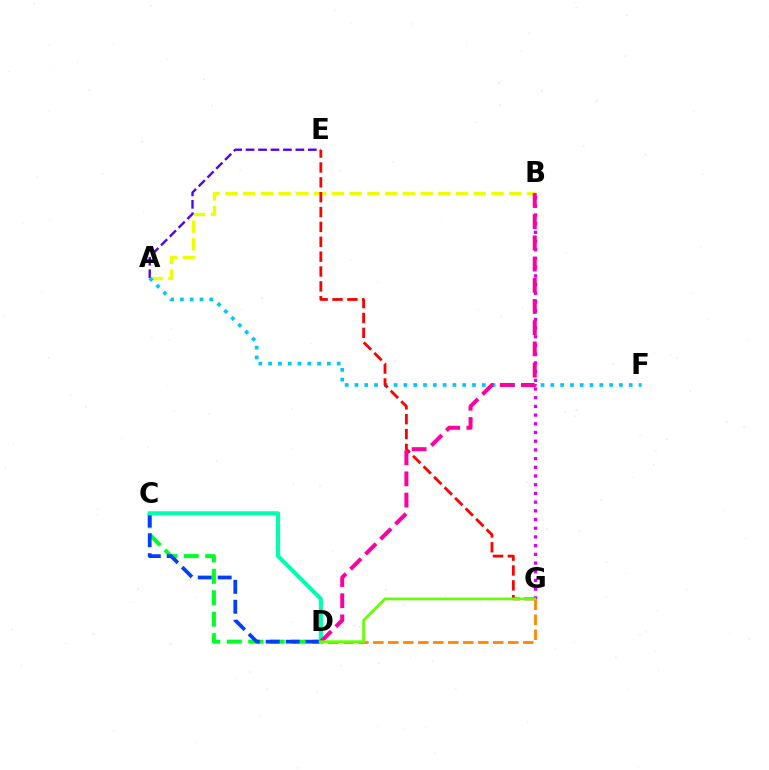{('C', 'D'): [{'color': '#00ff27', 'line_style': 'dashed', 'thickness': 2.91}, {'color': '#003fff', 'line_style': 'dashed', 'thickness': 2.71}, {'color': '#00ffaf', 'line_style': 'solid', 'thickness': 2.95}], ('A', 'B'): [{'color': '#eeff00', 'line_style': 'dashed', 'thickness': 2.41}], ('A', 'E'): [{'color': '#4f00ff', 'line_style': 'dashed', 'thickness': 1.69}], ('B', 'G'): [{'color': '#d600ff', 'line_style': 'dotted', 'thickness': 2.36}], ('A', 'F'): [{'color': '#00c7ff', 'line_style': 'dotted', 'thickness': 2.66}], ('E', 'G'): [{'color': '#ff0000', 'line_style': 'dashed', 'thickness': 2.02}], ('D', 'G'): [{'color': '#ff8800', 'line_style': 'dashed', 'thickness': 2.04}, {'color': '#66ff00', 'line_style': 'solid', 'thickness': 1.94}], ('B', 'D'): [{'color': '#ff00a0', 'line_style': 'dashed', 'thickness': 2.88}]}